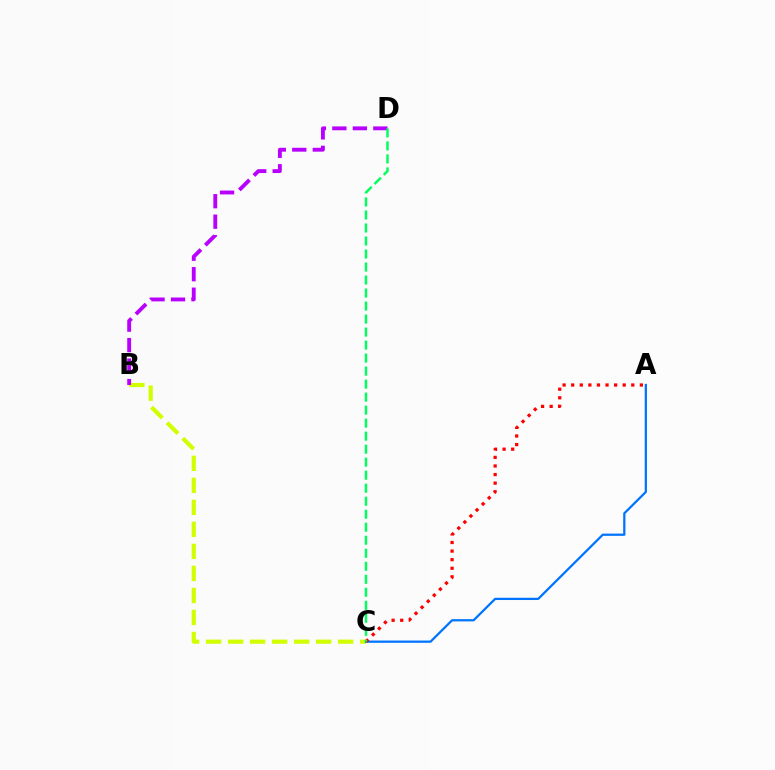{('B', 'C'): [{'color': '#d1ff00', 'line_style': 'dashed', 'thickness': 2.99}], ('B', 'D'): [{'color': '#b900ff', 'line_style': 'dashed', 'thickness': 2.78}], ('A', 'C'): [{'color': '#0074ff', 'line_style': 'solid', 'thickness': 1.62}, {'color': '#ff0000', 'line_style': 'dotted', 'thickness': 2.33}], ('C', 'D'): [{'color': '#00ff5c', 'line_style': 'dashed', 'thickness': 1.77}]}